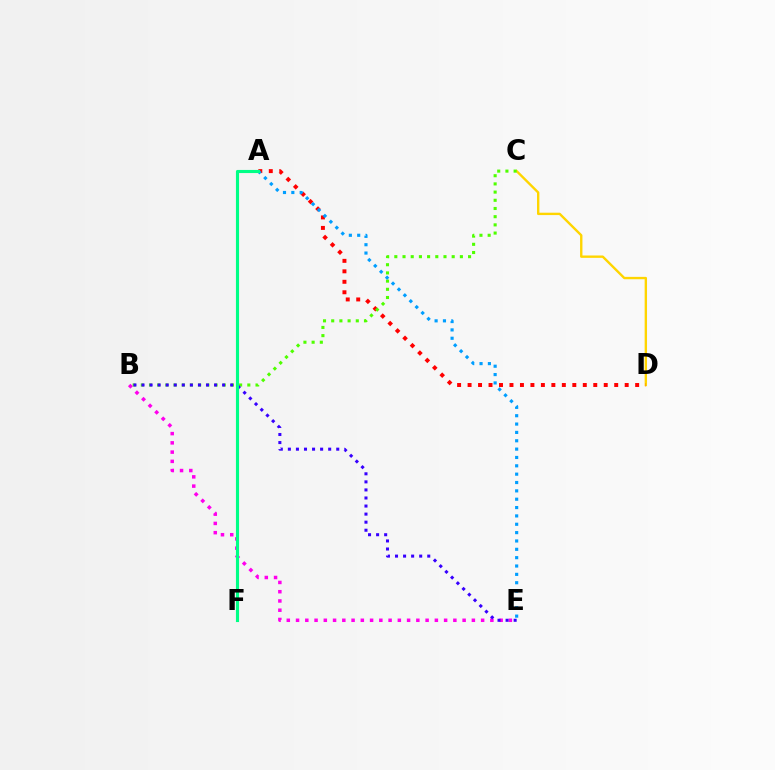{('C', 'D'): [{'color': '#ffd500', 'line_style': 'solid', 'thickness': 1.71}], ('A', 'D'): [{'color': '#ff0000', 'line_style': 'dotted', 'thickness': 2.85}], ('B', 'C'): [{'color': '#4fff00', 'line_style': 'dotted', 'thickness': 2.23}], ('A', 'E'): [{'color': '#009eff', 'line_style': 'dotted', 'thickness': 2.27}], ('B', 'E'): [{'color': '#ff00ed', 'line_style': 'dotted', 'thickness': 2.51}, {'color': '#3700ff', 'line_style': 'dotted', 'thickness': 2.19}], ('A', 'F'): [{'color': '#00ff86', 'line_style': 'solid', 'thickness': 2.25}]}